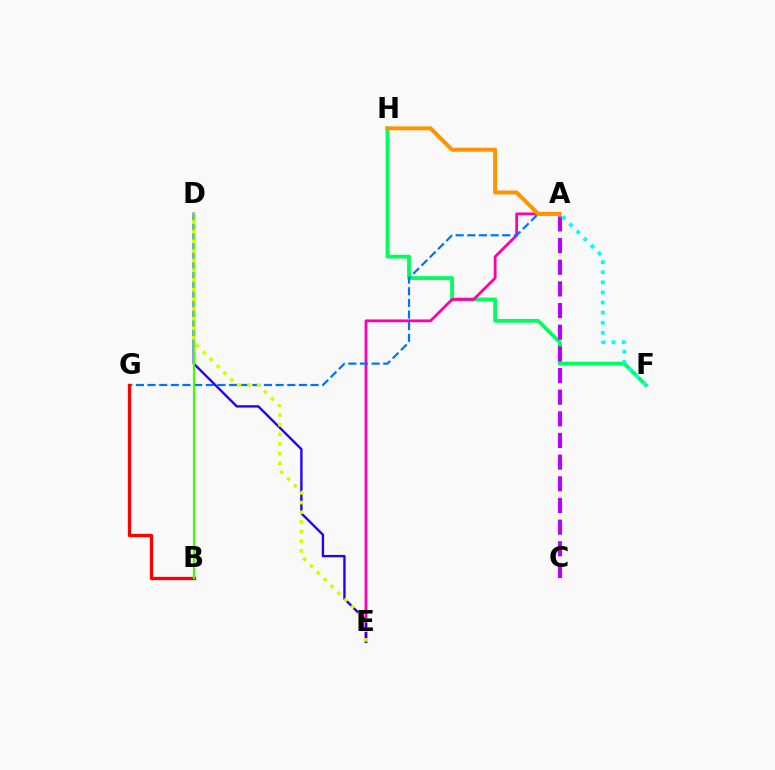{('F', 'H'): [{'color': '#00ff5c', 'line_style': 'solid', 'thickness': 2.73}], ('A', 'E'): [{'color': '#ff00ac', 'line_style': 'solid', 'thickness': 2.01}], ('A', 'G'): [{'color': '#0074ff', 'line_style': 'dashed', 'thickness': 1.58}], ('B', 'G'): [{'color': '#ff0000', 'line_style': 'solid', 'thickness': 2.38}], ('A', 'H'): [{'color': '#ff9400', 'line_style': 'solid', 'thickness': 2.86}], ('D', 'E'): [{'color': '#2500ff', 'line_style': 'solid', 'thickness': 1.71}, {'color': '#d1ff00', 'line_style': 'dotted', 'thickness': 2.62}], ('B', 'D'): [{'color': '#3dff00', 'line_style': 'solid', 'thickness': 1.61}], ('A', 'C'): [{'color': '#b900ff', 'line_style': 'dashed', 'thickness': 2.94}], ('A', 'F'): [{'color': '#00fff6', 'line_style': 'dotted', 'thickness': 2.74}]}